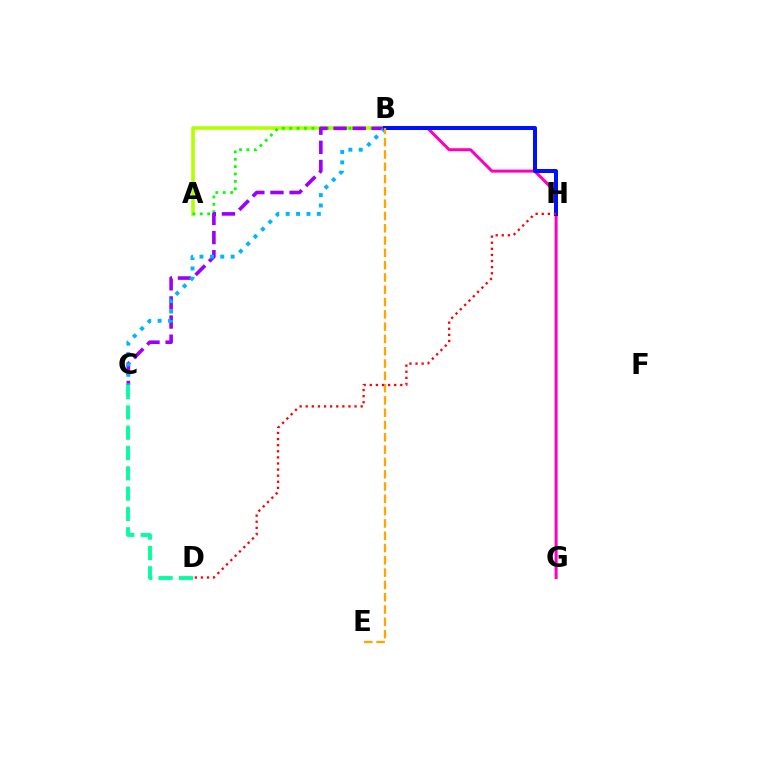{('A', 'B'): [{'color': '#b3ff00', 'line_style': 'solid', 'thickness': 2.58}, {'color': '#08ff00', 'line_style': 'dotted', 'thickness': 2.01}], ('B', 'G'): [{'color': '#ff00bd', 'line_style': 'solid', 'thickness': 2.18}], ('C', 'D'): [{'color': '#00ff9d', 'line_style': 'dashed', 'thickness': 2.76}], ('B', 'C'): [{'color': '#9b00ff', 'line_style': 'dashed', 'thickness': 2.6}, {'color': '#00b5ff', 'line_style': 'dotted', 'thickness': 2.82}], ('B', 'H'): [{'color': '#0010ff', 'line_style': 'solid', 'thickness': 2.88}], ('B', 'E'): [{'color': '#ffa500', 'line_style': 'dashed', 'thickness': 1.67}], ('D', 'H'): [{'color': '#ff0000', 'line_style': 'dotted', 'thickness': 1.66}]}